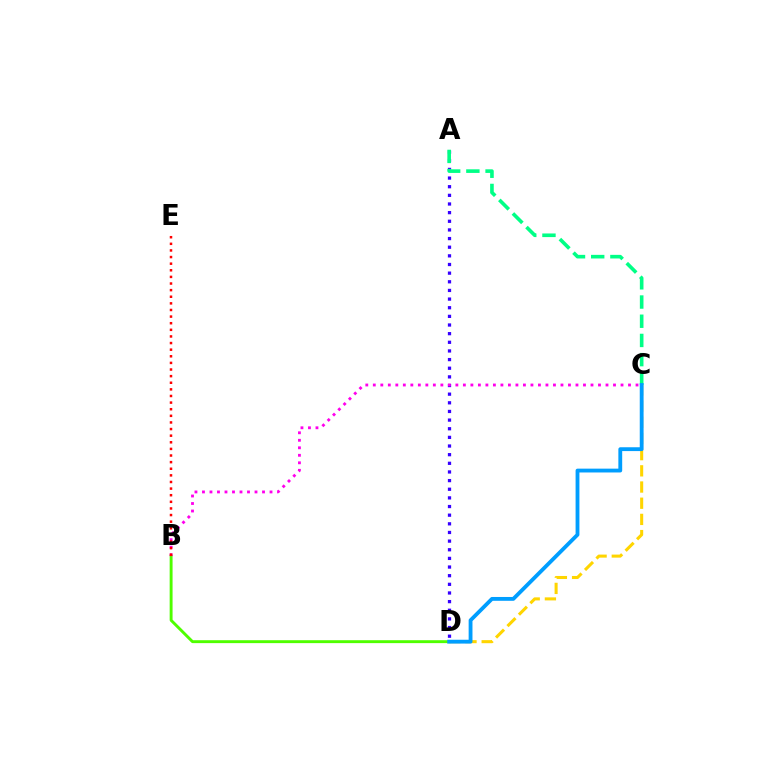{('A', 'D'): [{'color': '#3700ff', 'line_style': 'dotted', 'thickness': 2.35}], ('C', 'D'): [{'color': '#ffd500', 'line_style': 'dashed', 'thickness': 2.2}, {'color': '#009eff', 'line_style': 'solid', 'thickness': 2.76}], ('B', 'D'): [{'color': '#4fff00', 'line_style': 'solid', 'thickness': 2.1}], ('A', 'C'): [{'color': '#00ff86', 'line_style': 'dashed', 'thickness': 2.61}], ('B', 'C'): [{'color': '#ff00ed', 'line_style': 'dotted', 'thickness': 2.04}], ('B', 'E'): [{'color': '#ff0000', 'line_style': 'dotted', 'thickness': 1.8}]}